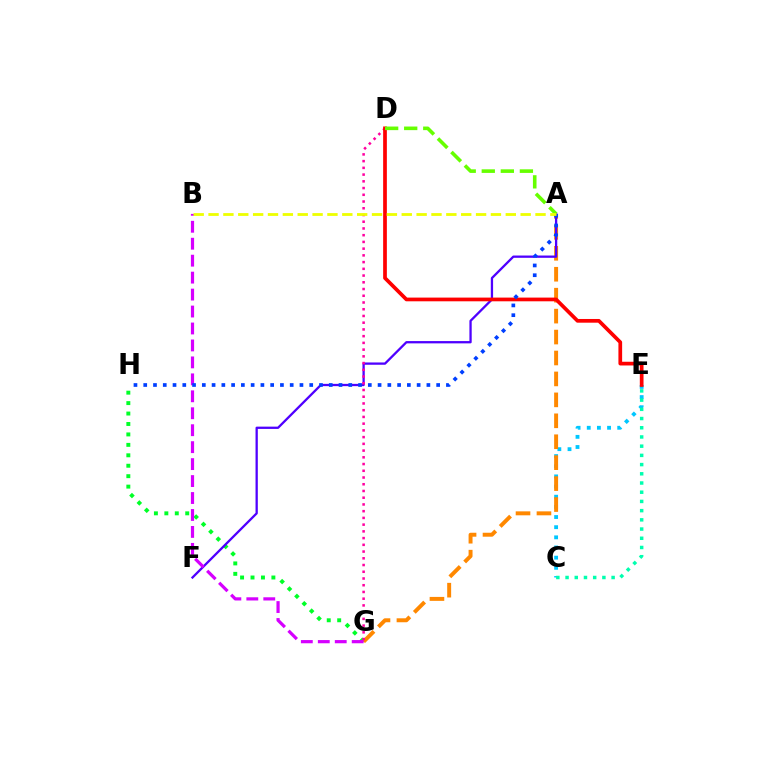{('G', 'H'): [{'color': '#00ff27', 'line_style': 'dotted', 'thickness': 2.84}], ('C', 'E'): [{'color': '#00c7ff', 'line_style': 'dotted', 'thickness': 2.76}, {'color': '#00ffaf', 'line_style': 'dotted', 'thickness': 2.5}], ('A', 'G'): [{'color': '#ff8800', 'line_style': 'dashed', 'thickness': 2.84}], ('A', 'F'): [{'color': '#4f00ff', 'line_style': 'solid', 'thickness': 1.65}], ('B', 'G'): [{'color': '#d600ff', 'line_style': 'dashed', 'thickness': 2.3}], ('D', 'G'): [{'color': '#ff00a0', 'line_style': 'dotted', 'thickness': 1.83}], ('D', 'E'): [{'color': '#ff0000', 'line_style': 'solid', 'thickness': 2.67}], ('A', 'H'): [{'color': '#003fff', 'line_style': 'dotted', 'thickness': 2.65}], ('A', 'D'): [{'color': '#66ff00', 'line_style': 'dashed', 'thickness': 2.59}], ('A', 'B'): [{'color': '#eeff00', 'line_style': 'dashed', 'thickness': 2.02}]}